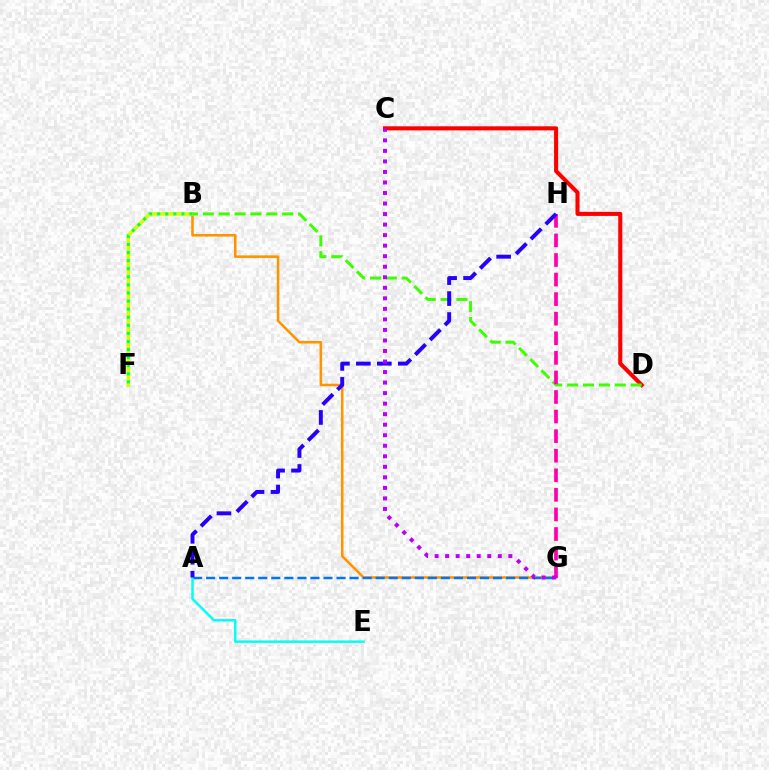{('B', 'G'): [{'color': '#ff9400', 'line_style': 'solid', 'thickness': 1.85}], ('B', 'F'): [{'color': '#d1ff00', 'line_style': 'solid', 'thickness': 2.64}, {'color': '#00ff5c', 'line_style': 'dotted', 'thickness': 2.19}], ('C', 'D'): [{'color': '#ff0000', 'line_style': 'solid', 'thickness': 2.93}], ('B', 'D'): [{'color': '#3dff00', 'line_style': 'dashed', 'thickness': 2.16}], ('G', 'H'): [{'color': '#ff00ac', 'line_style': 'dashed', 'thickness': 2.66}], ('A', 'G'): [{'color': '#0074ff', 'line_style': 'dashed', 'thickness': 1.77}], ('A', 'E'): [{'color': '#00fff6', 'line_style': 'solid', 'thickness': 1.77}], ('A', 'H'): [{'color': '#2500ff', 'line_style': 'dashed', 'thickness': 2.85}], ('C', 'G'): [{'color': '#b900ff', 'line_style': 'dotted', 'thickness': 2.86}]}